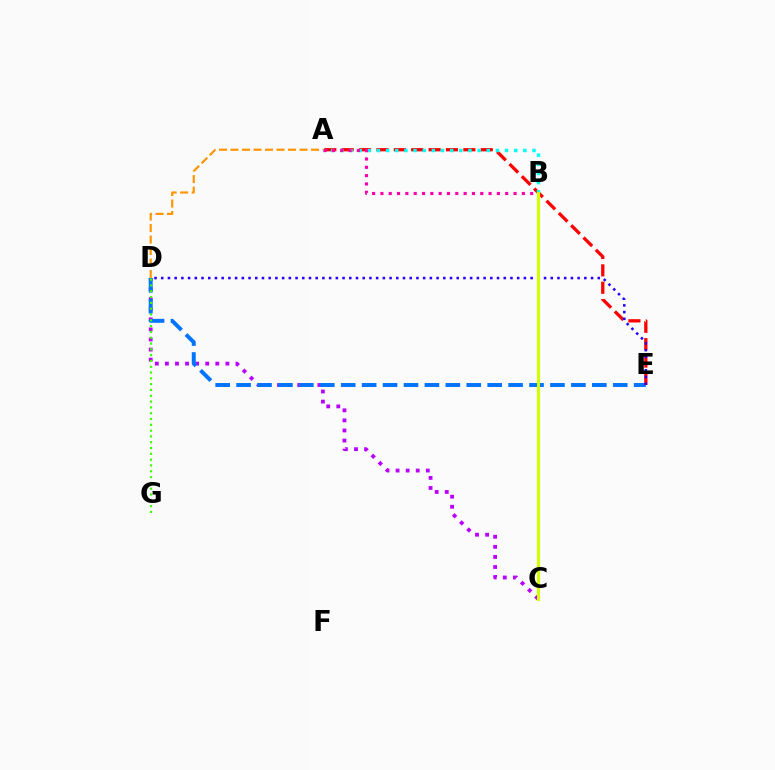{('C', 'D'): [{'color': '#b900ff', 'line_style': 'dotted', 'thickness': 2.74}], ('D', 'E'): [{'color': '#0074ff', 'line_style': 'dashed', 'thickness': 2.84}, {'color': '#2500ff', 'line_style': 'dotted', 'thickness': 1.82}], ('A', 'D'): [{'color': '#ff9400', 'line_style': 'dashed', 'thickness': 1.56}], ('A', 'E'): [{'color': '#ff0000', 'line_style': 'dashed', 'thickness': 2.36}], ('B', 'C'): [{'color': '#00ff5c', 'line_style': 'dashed', 'thickness': 1.85}, {'color': '#d1ff00', 'line_style': 'solid', 'thickness': 2.25}], ('A', 'B'): [{'color': '#00fff6', 'line_style': 'dotted', 'thickness': 2.49}, {'color': '#ff00ac', 'line_style': 'dotted', 'thickness': 2.26}], ('D', 'G'): [{'color': '#3dff00', 'line_style': 'dotted', 'thickness': 1.58}]}